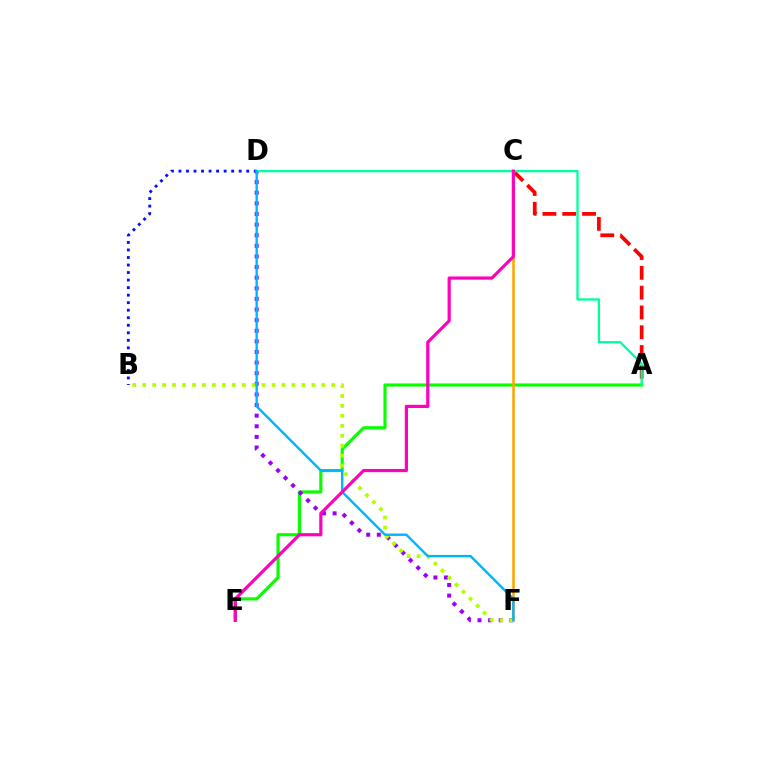{('A', 'C'): [{'color': '#ff0000', 'line_style': 'dashed', 'thickness': 2.69}], ('A', 'E'): [{'color': '#08ff00', 'line_style': 'solid', 'thickness': 2.27}], ('B', 'D'): [{'color': '#0010ff', 'line_style': 'dotted', 'thickness': 2.05}], ('D', 'F'): [{'color': '#9b00ff', 'line_style': 'dotted', 'thickness': 2.88}, {'color': '#00b5ff', 'line_style': 'solid', 'thickness': 1.73}], ('A', 'D'): [{'color': '#00ff9d', 'line_style': 'solid', 'thickness': 1.67}], ('C', 'F'): [{'color': '#ffa500', 'line_style': 'solid', 'thickness': 1.84}], ('B', 'F'): [{'color': '#b3ff00', 'line_style': 'dotted', 'thickness': 2.7}], ('C', 'E'): [{'color': '#ff00bd', 'line_style': 'solid', 'thickness': 2.3}]}